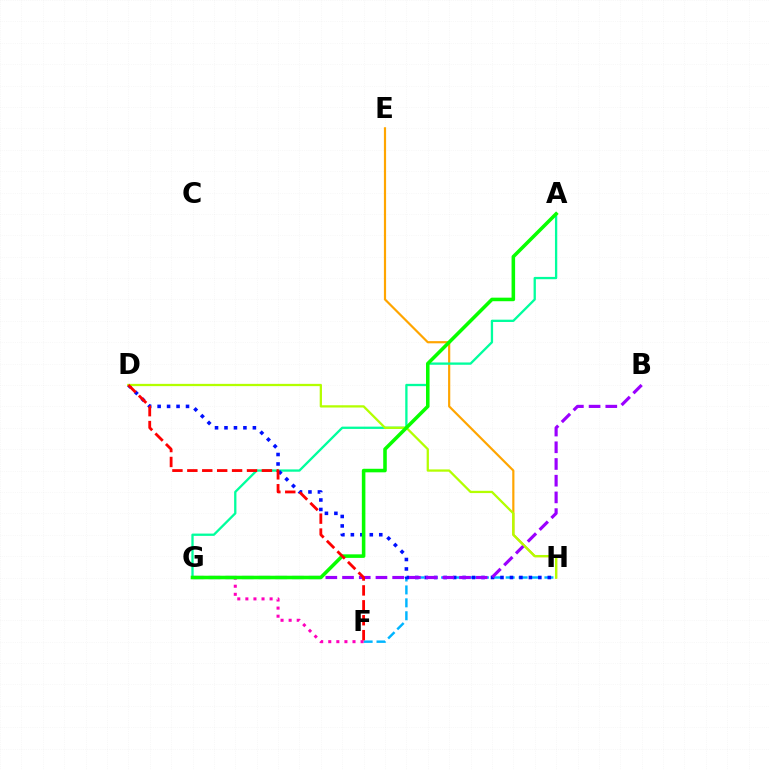{('F', 'H'): [{'color': '#00b5ff', 'line_style': 'dashed', 'thickness': 1.75}], ('F', 'G'): [{'color': '#ff00bd', 'line_style': 'dotted', 'thickness': 2.2}], ('E', 'H'): [{'color': '#ffa500', 'line_style': 'solid', 'thickness': 1.57}], ('A', 'G'): [{'color': '#00ff9d', 'line_style': 'solid', 'thickness': 1.66}, {'color': '#08ff00', 'line_style': 'solid', 'thickness': 2.56}], ('D', 'H'): [{'color': '#0010ff', 'line_style': 'dotted', 'thickness': 2.57}, {'color': '#b3ff00', 'line_style': 'solid', 'thickness': 1.64}], ('B', 'G'): [{'color': '#9b00ff', 'line_style': 'dashed', 'thickness': 2.27}], ('D', 'F'): [{'color': '#ff0000', 'line_style': 'dashed', 'thickness': 2.03}]}